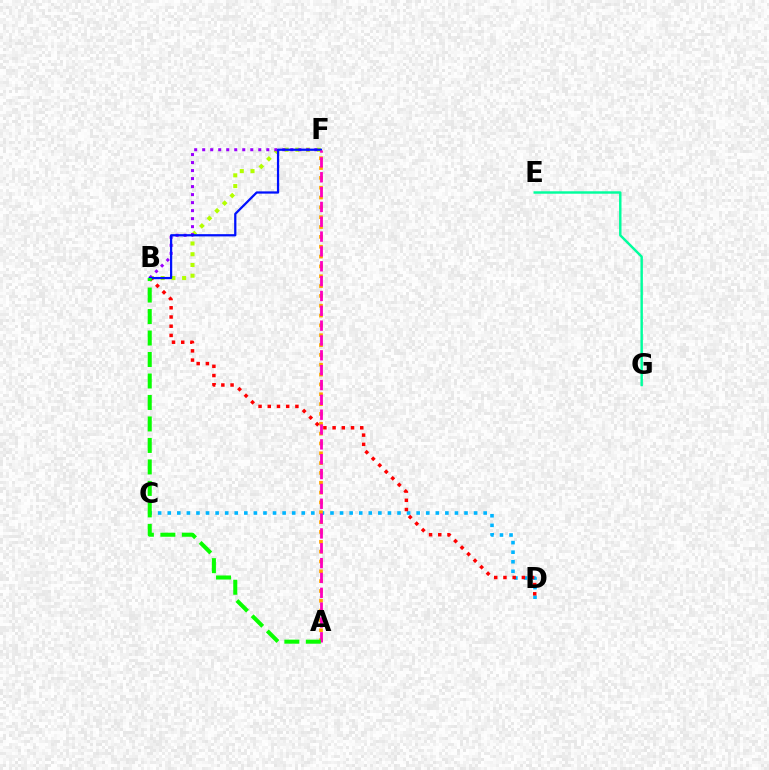{('C', 'D'): [{'color': '#00b5ff', 'line_style': 'dotted', 'thickness': 2.6}], ('B', 'F'): [{'color': '#b3ff00', 'line_style': 'dotted', 'thickness': 2.92}, {'color': '#9b00ff', 'line_style': 'dotted', 'thickness': 2.18}, {'color': '#0010ff', 'line_style': 'solid', 'thickness': 1.62}], ('A', 'F'): [{'color': '#ffa500', 'line_style': 'dotted', 'thickness': 2.67}, {'color': '#ff00bd', 'line_style': 'dashed', 'thickness': 2.02}], ('B', 'D'): [{'color': '#ff0000', 'line_style': 'dotted', 'thickness': 2.5}], ('E', 'G'): [{'color': '#00ff9d', 'line_style': 'solid', 'thickness': 1.76}], ('A', 'B'): [{'color': '#08ff00', 'line_style': 'dashed', 'thickness': 2.92}]}